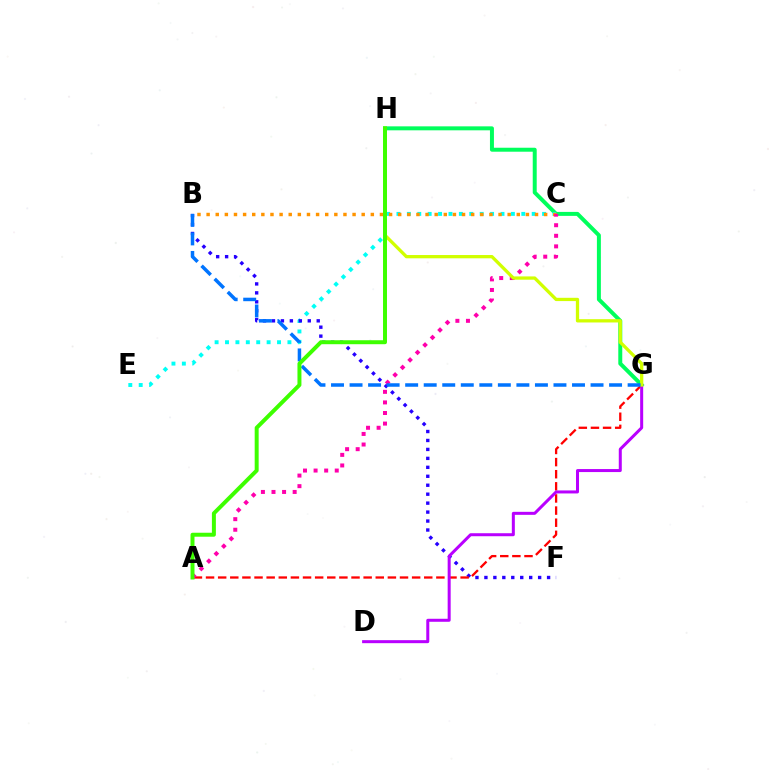{('G', 'H'): [{'color': '#00ff5c', 'line_style': 'solid', 'thickness': 2.86}, {'color': '#d1ff00', 'line_style': 'solid', 'thickness': 2.36}], ('C', 'E'): [{'color': '#00fff6', 'line_style': 'dotted', 'thickness': 2.83}], ('B', 'F'): [{'color': '#2500ff', 'line_style': 'dotted', 'thickness': 2.43}], ('A', 'G'): [{'color': '#ff0000', 'line_style': 'dashed', 'thickness': 1.65}], ('B', 'C'): [{'color': '#ff9400', 'line_style': 'dotted', 'thickness': 2.48}], ('A', 'C'): [{'color': '#ff00ac', 'line_style': 'dotted', 'thickness': 2.87}], ('D', 'G'): [{'color': '#b900ff', 'line_style': 'solid', 'thickness': 2.17}], ('B', 'G'): [{'color': '#0074ff', 'line_style': 'dashed', 'thickness': 2.52}], ('A', 'H'): [{'color': '#3dff00', 'line_style': 'solid', 'thickness': 2.86}]}